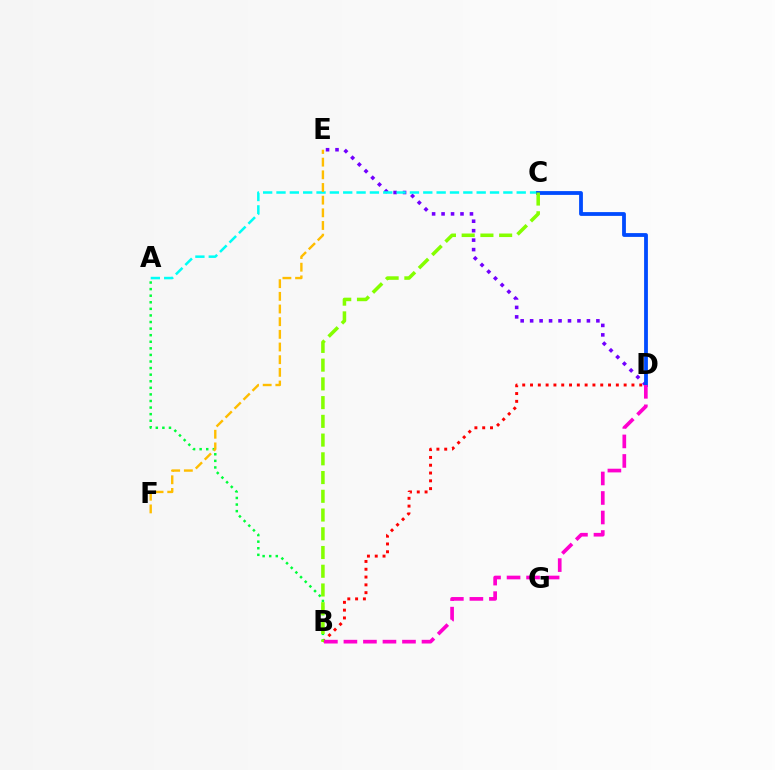{('B', 'D'): [{'color': '#ff0000', 'line_style': 'dotted', 'thickness': 2.12}, {'color': '#ff00cf', 'line_style': 'dashed', 'thickness': 2.65}], ('D', 'E'): [{'color': '#7200ff', 'line_style': 'dotted', 'thickness': 2.57}], ('A', 'C'): [{'color': '#00fff6', 'line_style': 'dashed', 'thickness': 1.81}], ('A', 'B'): [{'color': '#00ff39', 'line_style': 'dotted', 'thickness': 1.79}], ('C', 'D'): [{'color': '#004bff', 'line_style': 'solid', 'thickness': 2.73}], ('B', 'C'): [{'color': '#84ff00', 'line_style': 'dashed', 'thickness': 2.55}], ('E', 'F'): [{'color': '#ffbd00', 'line_style': 'dashed', 'thickness': 1.72}]}